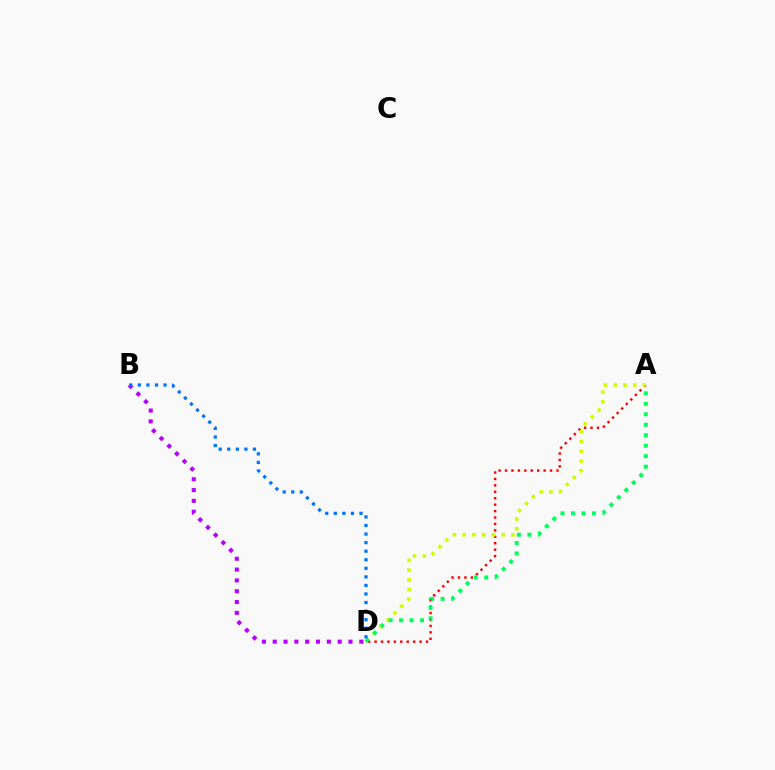{('A', 'D'): [{'color': '#ff0000', 'line_style': 'dotted', 'thickness': 1.75}, {'color': '#d1ff00', 'line_style': 'dotted', 'thickness': 2.65}, {'color': '#00ff5c', 'line_style': 'dotted', 'thickness': 2.85}], ('B', 'D'): [{'color': '#b900ff', 'line_style': 'dotted', 'thickness': 2.94}, {'color': '#0074ff', 'line_style': 'dotted', 'thickness': 2.33}]}